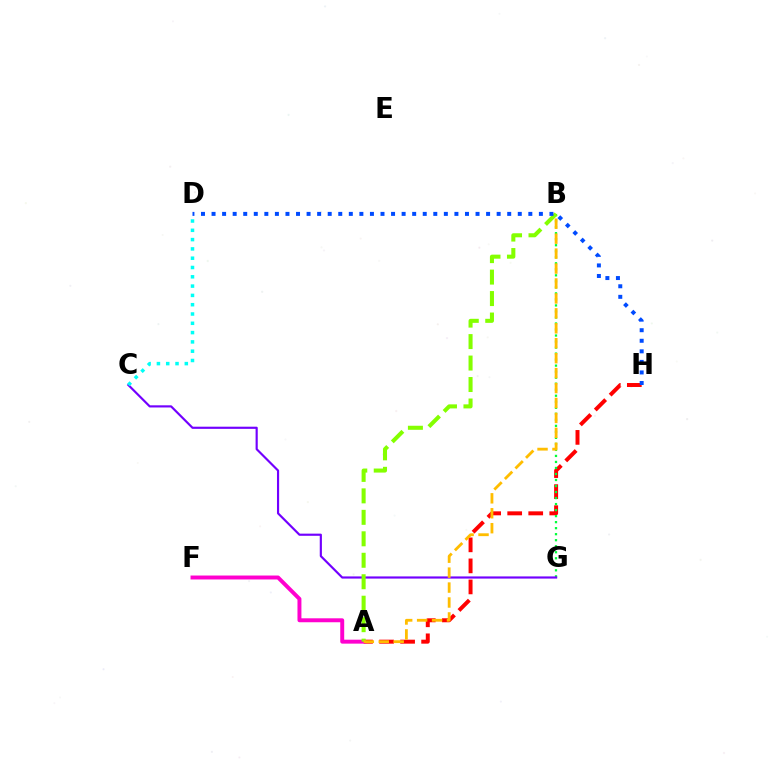{('A', 'H'): [{'color': '#ff0000', 'line_style': 'dashed', 'thickness': 2.86}], ('B', 'G'): [{'color': '#00ff39', 'line_style': 'dotted', 'thickness': 1.64}], ('A', 'F'): [{'color': '#ff00cf', 'line_style': 'solid', 'thickness': 2.84}], ('C', 'G'): [{'color': '#7200ff', 'line_style': 'solid', 'thickness': 1.56}], ('A', 'B'): [{'color': '#84ff00', 'line_style': 'dashed', 'thickness': 2.92}, {'color': '#ffbd00', 'line_style': 'dashed', 'thickness': 2.03}], ('C', 'D'): [{'color': '#00fff6', 'line_style': 'dotted', 'thickness': 2.53}], ('D', 'H'): [{'color': '#004bff', 'line_style': 'dotted', 'thickness': 2.87}]}